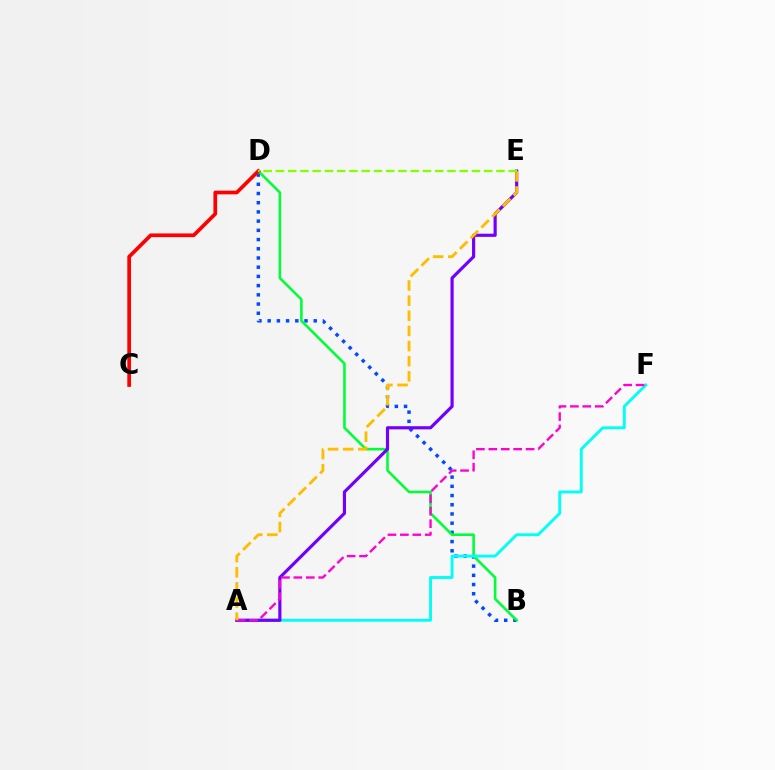{('B', 'D'): [{'color': '#004bff', 'line_style': 'dotted', 'thickness': 2.5}, {'color': '#00ff39', 'line_style': 'solid', 'thickness': 1.87}], ('A', 'F'): [{'color': '#00fff6', 'line_style': 'solid', 'thickness': 2.08}, {'color': '#ff00cf', 'line_style': 'dashed', 'thickness': 1.69}], ('A', 'E'): [{'color': '#7200ff', 'line_style': 'solid', 'thickness': 2.28}, {'color': '#ffbd00', 'line_style': 'dashed', 'thickness': 2.06}], ('C', 'D'): [{'color': '#ff0000', 'line_style': 'solid', 'thickness': 2.67}], ('D', 'E'): [{'color': '#84ff00', 'line_style': 'dashed', 'thickness': 1.66}]}